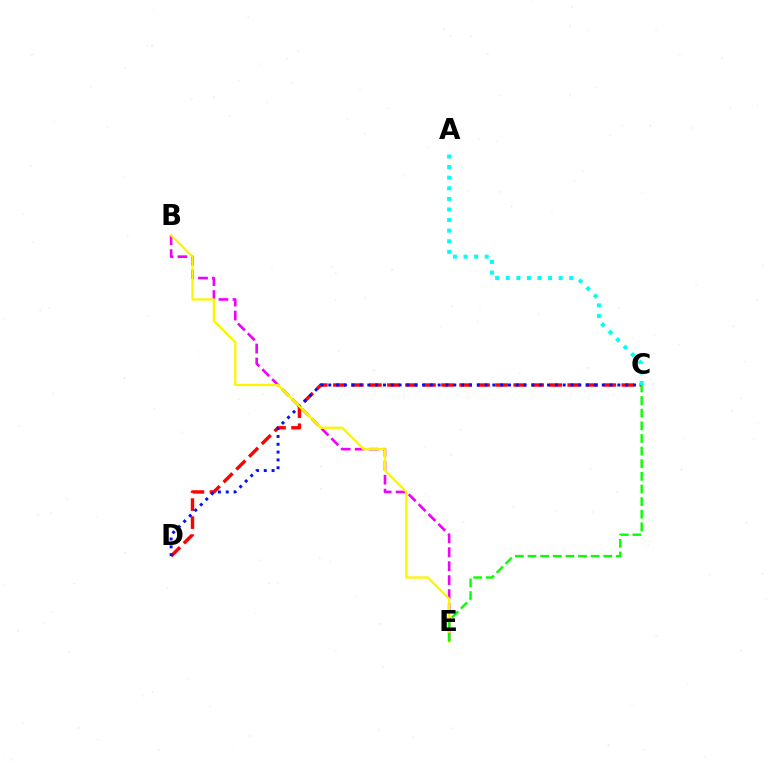{('B', 'E'): [{'color': '#ee00ff', 'line_style': 'dashed', 'thickness': 1.9}, {'color': '#fcf500', 'line_style': 'solid', 'thickness': 1.64}], ('C', 'D'): [{'color': '#ff0000', 'line_style': 'dashed', 'thickness': 2.45}, {'color': '#0010ff', 'line_style': 'dotted', 'thickness': 2.12}], ('A', 'C'): [{'color': '#00fff6', 'line_style': 'dotted', 'thickness': 2.88}], ('C', 'E'): [{'color': '#08ff00', 'line_style': 'dashed', 'thickness': 1.72}]}